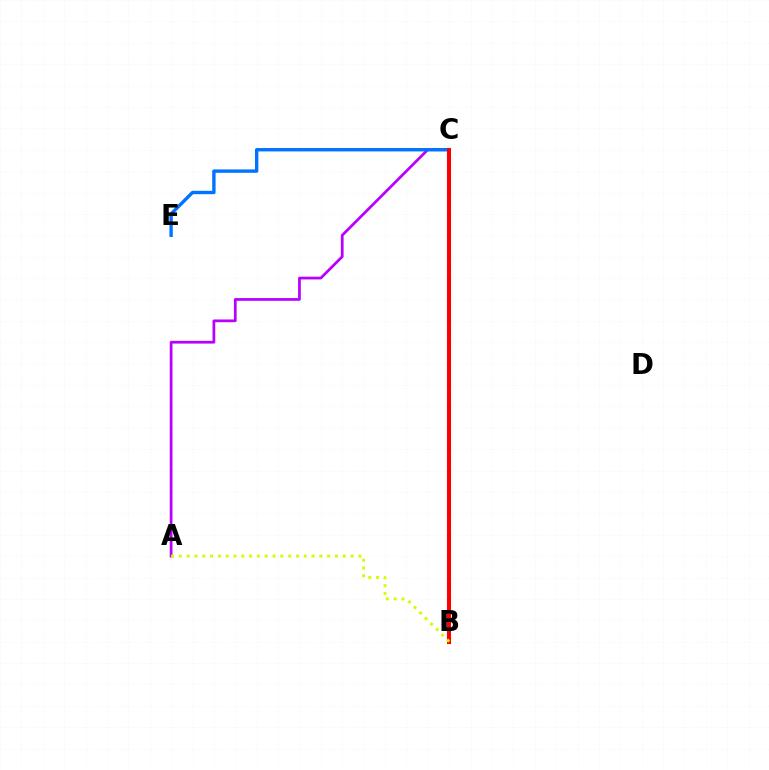{('A', 'C'): [{'color': '#b900ff', 'line_style': 'solid', 'thickness': 1.98}], ('B', 'C'): [{'color': '#00ff5c', 'line_style': 'dotted', 'thickness': 1.84}, {'color': '#ff0000', 'line_style': 'solid', 'thickness': 2.91}], ('C', 'E'): [{'color': '#0074ff', 'line_style': 'solid', 'thickness': 2.44}], ('A', 'B'): [{'color': '#d1ff00', 'line_style': 'dotted', 'thickness': 2.12}]}